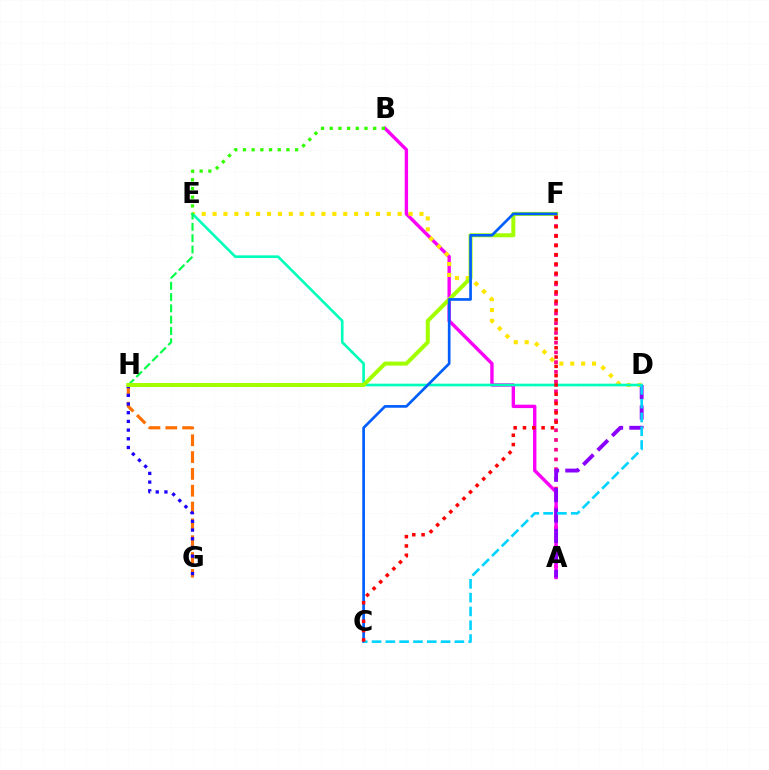{('A', 'F'): [{'color': '#ff0088', 'line_style': 'dotted', 'thickness': 2.64}], ('G', 'H'): [{'color': '#ff7000', 'line_style': 'dashed', 'thickness': 2.29}, {'color': '#1900ff', 'line_style': 'dotted', 'thickness': 2.36}], ('A', 'B'): [{'color': '#fa00f9', 'line_style': 'solid', 'thickness': 2.44}], ('A', 'D'): [{'color': '#8a00ff', 'line_style': 'dashed', 'thickness': 2.78}], ('D', 'E'): [{'color': '#ffe600', 'line_style': 'dotted', 'thickness': 2.96}, {'color': '#00ffbb', 'line_style': 'solid', 'thickness': 1.9}], ('B', 'E'): [{'color': '#31ff00', 'line_style': 'dotted', 'thickness': 2.36}], ('E', 'H'): [{'color': '#00ff45', 'line_style': 'dashed', 'thickness': 1.53}], ('F', 'H'): [{'color': '#a2ff00', 'line_style': 'solid', 'thickness': 2.89}], ('C', 'F'): [{'color': '#005dff', 'line_style': 'solid', 'thickness': 1.93}, {'color': '#ff0000', 'line_style': 'dotted', 'thickness': 2.53}], ('C', 'D'): [{'color': '#00d3ff', 'line_style': 'dashed', 'thickness': 1.88}]}